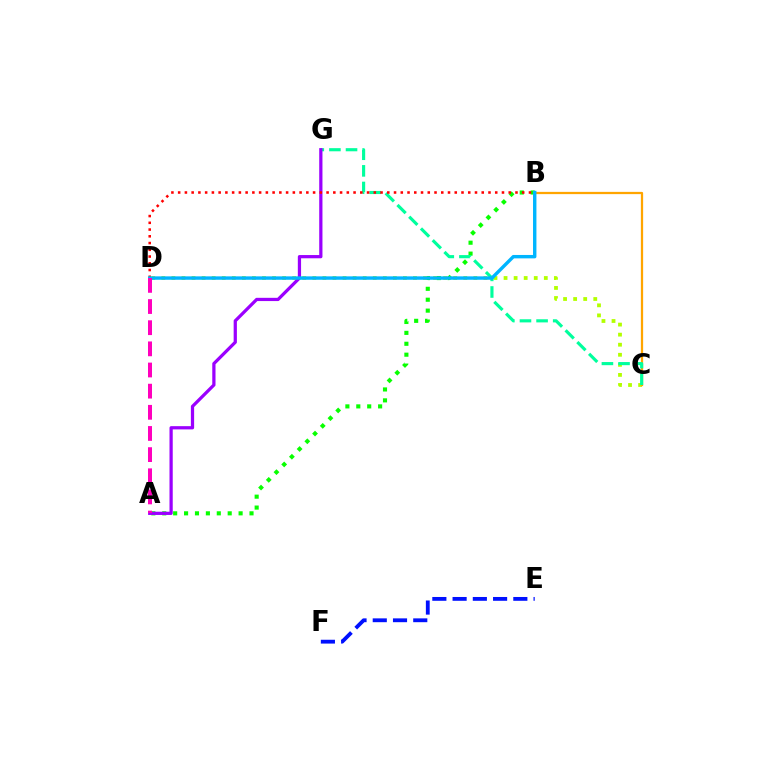{('A', 'B'): [{'color': '#08ff00', 'line_style': 'dotted', 'thickness': 2.96}], ('C', 'D'): [{'color': '#b3ff00', 'line_style': 'dotted', 'thickness': 2.73}], ('B', 'C'): [{'color': '#ffa500', 'line_style': 'solid', 'thickness': 1.62}], ('C', 'G'): [{'color': '#00ff9d', 'line_style': 'dashed', 'thickness': 2.26}], ('A', 'G'): [{'color': '#9b00ff', 'line_style': 'solid', 'thickness': 2.33}], ('E', 'F'): [{'color': '#0010ff', 'line_style': 'dashed', 'thickness': 2.75}], ('B', 'D'): [{'color': '#ff0000', 'line_style': 'dotted', 'thickness': 1.83}, {'color': '#00b5ff', 'line_style': 'solid', 'thickness': 2.45}], ('A', 'D'): [{'color': '#ff00bd', 'line_style': 'dashed', 'thickness': 2.87}]}